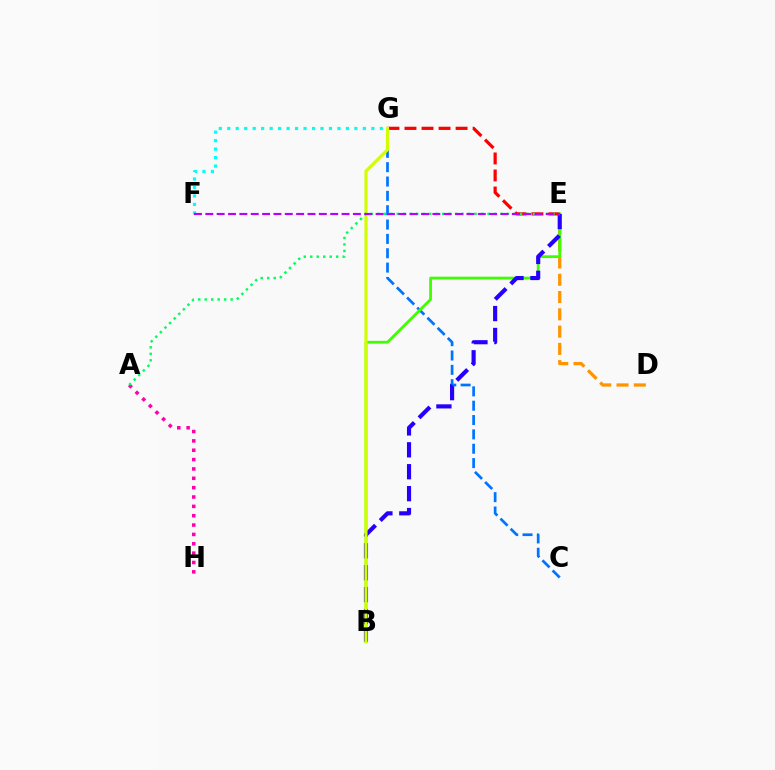{('E', 'G'): [{'color': '#ff0000', 'line_style': 'dashed', 'thickness': 2.31}], ('A', 'H'): [{'color': '#ff00ac', 'line_style': 'dotted', 'thickness': 2.54}], ('D', 'E'): [{'color': '#ff9400', 'line_style': 'dashed', 'thickness': 2.35}], ('C', 'G'): [{'color': '#0074ff', 'line_style': 'dashed', 'thickness': 1.95}], ('B', 'E'): [{'color': '#3dff00', 'line_style': 'solid', 'thickness': 1.98}, {'color': '#2500ff', 'line_style': 'dashed', 'thickness': 2.98}], ('F', 'G'): [{'color': '#00fff6', 'line_style': 'dotted', 'thickness': 2.3}], ('B', 'G'): [{'color': '#d1ff00', 'line_style': 'solid', 'thickness': 2.25}], ('A', 'E'): [{'color': '#00ff5c', 'line_style': 'dotted', 'thickness': 1.76}], ('E', 'F'): [{'color': '#b900ff', 'line_style': 'dashed', 'thickness': 1.54}]}